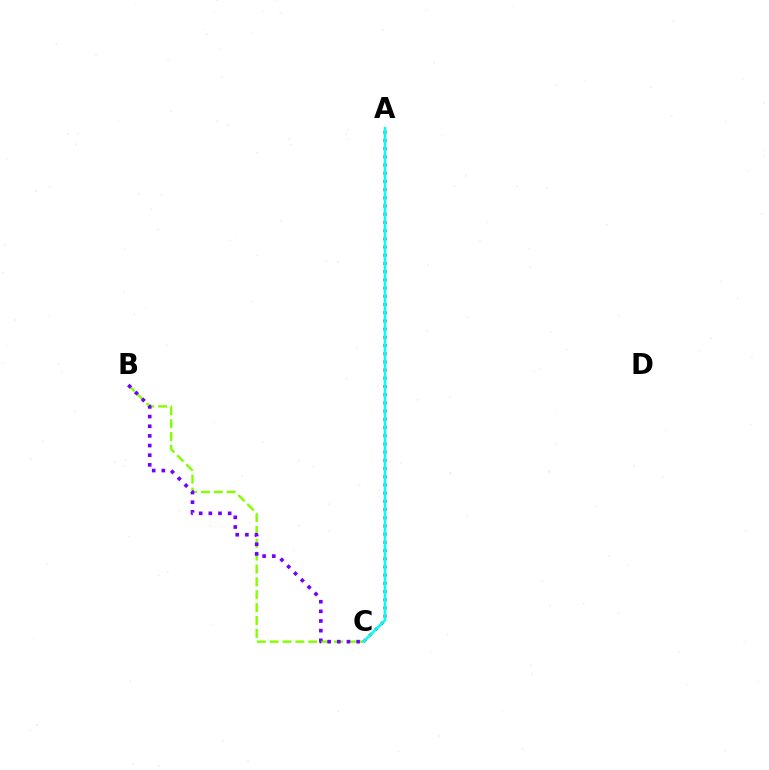{('B', 'C'): [{'color': '#84ff00', 'line_style': 'dashed', 'thickness': 1.75}, {'color': '#7200ff', 'line_style': 'dotted', 'thickness': 2.62}], ('A', 'C'): [{'color': '#ff0000', 'line_style': 'dotted', 'thickness': 2.23}, {'color': '#00fff6', 'line_style': 'solid', 'thickness': 1.9}]}